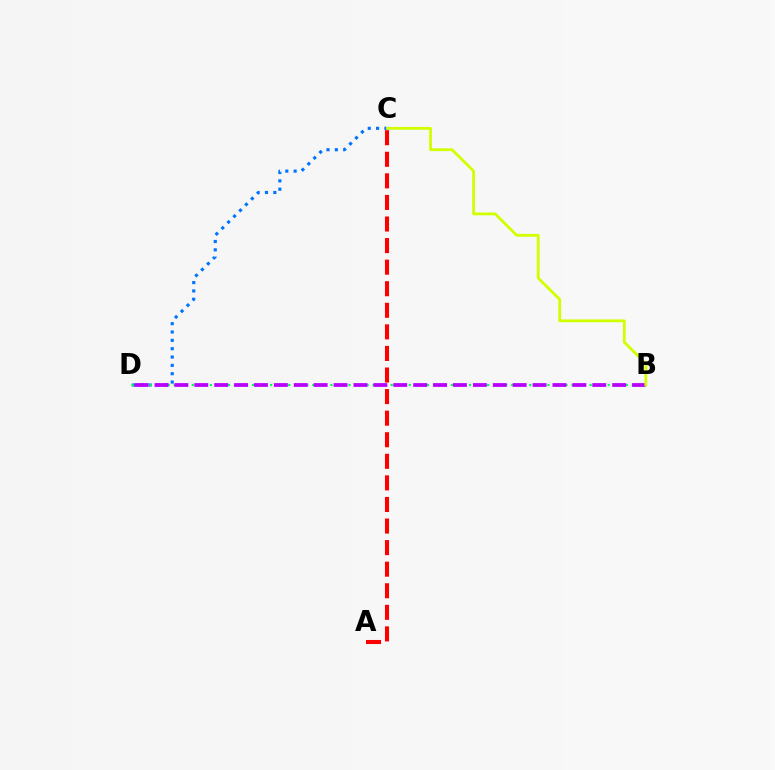{('C', 'D'): [{'color': '#0074ff', 'line_style': 'dotted', 'thickness': 2.27}], ('A', 'C'): [{'color': '#ff0000', 'line_style': 'dashed', 'thickness': 2.93}], ('B', 'D'): [{'color': '#00ff5c', 'line_style': 'dotted', 'thickness': 1.64}, {'color': '#b900ff', 'line_style': 'dashed', 'thickness': 2.7}], ('B', 'C'): [{'color': '#d1ff00', 'line_style': 'solid', 'thickness': 2.03}]}